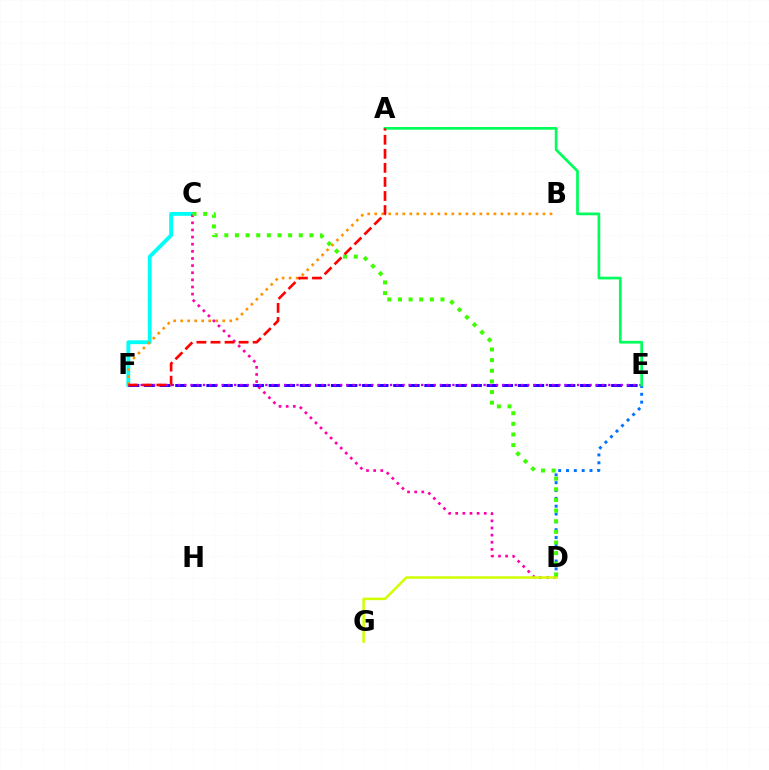{('C', 'F'): [{'color': '#00fff6', 'line_style': 'solid', 'thickness': 2.77}], ('D', 'E'): [{'color': '#0074ff', 'line_style': 'dotted', 'thickness': 2.13}], ('C', 'D'): [{'color': '#ff00ac', 'line_style': 'dotted', 'thickness': 1.94}, {'color': '#3dff00', 'line_style': 'dotted', 'thickness': 2.89}], ('E', 'F'): [{'color': '#2500ff', 'line_style': 'dashed', 'thickness': 2.12}, {'color': '#b900ff', 'line_style': 'dotted', 'thickness': 1.69}], ('B', 'F'): [{'color': '#ff9400', 'line_style': 'dotted', 'thickness': 1.9}], ('D', 'G'): [{'color': '#d1ff00', 'line_style': 'solid', 'thickness': 1.81}], ('A', 'E'): [{'color': '#00ff5c', 'line_style': 'solid', 'thickness': 1.95}], ('A', 'F'): [{'color': '#ff0000', 'line_style': 'dashed', 'thickness': 1.91}]}